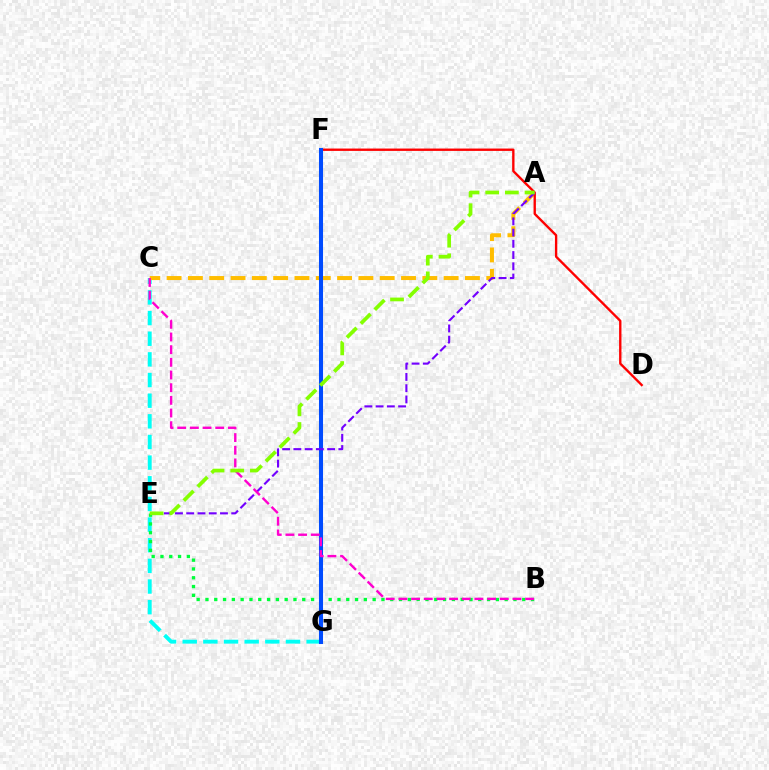{('C', 'G'): [{'color': '#00fff6', 'line_style': 'dashed', 'thickness': 2.81}], ('A', 'C'): [{'color': '#ffbd00', 'line_style': 'dashed', 'thickness': 2.9}], ('B', 'E'): [{'color': '#00ff39', 'line_style': 'dotted', 'thickness': 2.39}], ('D', 'F'): [{'color': '#ff0000', 'line_style': 'solid', 'thickness': 1.7}], ('F', 'G'): [{'color': '#004bff', 'line_style': 'solid', 'thickness': 2.92}], ('A', 'E'): [{'color': '#7200ff', 'line_style': 'dashed', 'thickness': 1.53}, {'color': '#84ff00', 'line_style': 'dashed', 'thickness': 2.67}], ('B', 'C'): [{'color': '#ff00cf', 'line_style': 'dashed', 'thickness': 1.72}]}